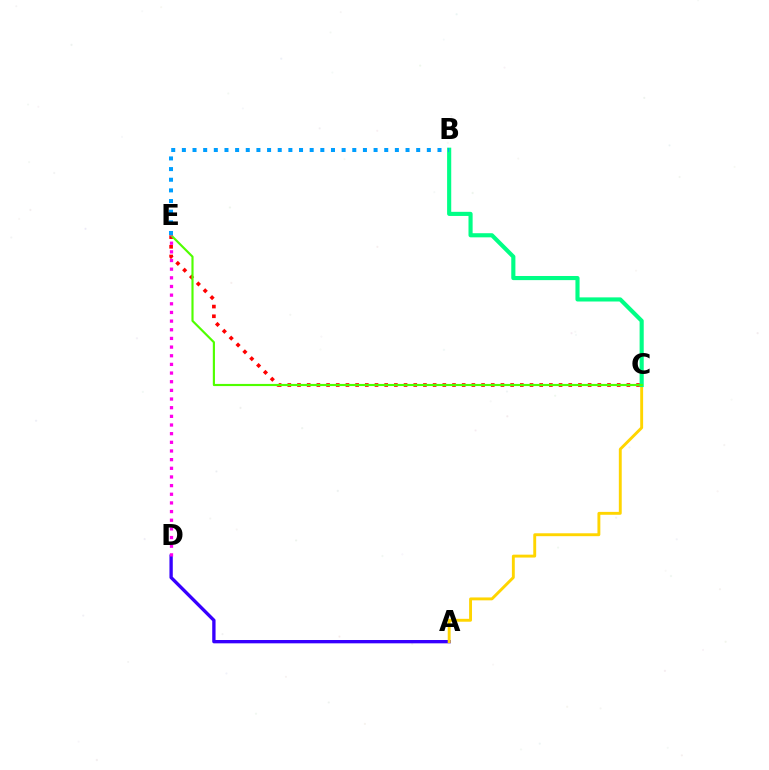{('A', 'D'): [{'color': '#3700ff', 'line_style': 'solid', 'thickness': 2.4}], ('A', 'C'): [{'color': '#ffd500', 'line_style': 'solid', 'thickness': 2.08}], ('C', 'E'): [{'color': '#ff0000', 'line_style': 'dotted', 'thickness': 2.63}, {'color': '#4fff00', 'line_style': 'solid', 'thickness': 1.55}], ('B', 'C'): [{'color': '#00ff86', 'line_style': 'solid', 'thickness': 2.97}], ('D', 'E'): [{'color': '#ff00ed', 'line_style': 'dotted', 'thickness': 2.35}], ('B', 'E'): [{'color': '#009eff', 'line_style': 'dotted', 'thickness': 2.89}]}